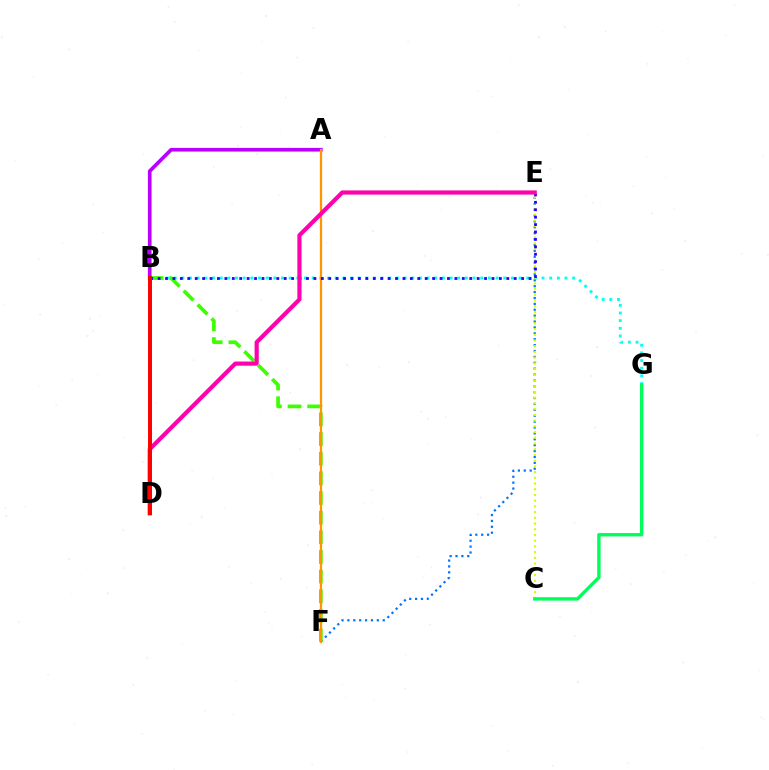{('E', 'F'): [{'color': '#0074ff', 'line_style': 'dotted', 'thickness': 1.6}], ('B', 'G'): [{'color': '#00fff6', 'line_style': 'dotted', 'thickness': 2.08}], ('C', 'E'): [{'color': '#d1ff00', 'line_style': 'dotted', 'thickness': 1.55}], ('A', 'B'): [{'color': '#b900ff', 'line_style': 'solid', 'thickness': 2.64}], ('C', 'G'): [{'color': '#00ff5c', 'line_style': 'solid', 'thickness': 2.44}], ('B', 'F'): [{'color': '#3dff00', 'line_style': 'dashed', 'thickness': 2.67}], ('A', 'F'): [{'color': '#ff9400', 'line_style': 'solid', 'thickness': 1.62}], ('B', 'E'): [{'color': '#2500ff', 'line_style': 'dotted', 'thickness': 2.02}], ('D', 'E'): [{'color': '#ff00ac', 'line_style': 'solid', 'thickness': 3.0}], ('B', 'D'): [{'color': '#ff0000', 'line_style': 'solid', 'thickness': 2.86}]}